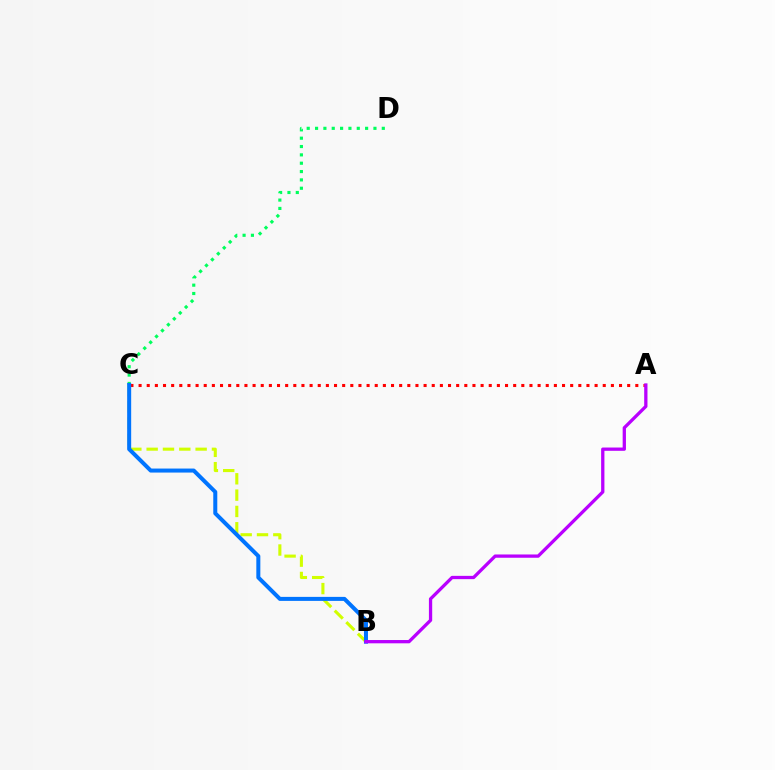{('C', 'D'): [{'color': '#00ff5c', 'line_style': 'dotted', 'thickness': 2.27}], ('A', 'C'): [{'color': '#ff0000', 'line_style': 'dotted', 'thickness': 2.21}], ('B', 'C'): [{'color': '#d1ff00', 'line_style': 'dashed', 'thickness': 2.22}, {'color': '#0074ff', 'line_style': 'solid', 'thickness': 2.89}], ('A', 'B'): [{'color': '#b900ff', 'line_style': 'solid', 'thickness': 2.36}]}